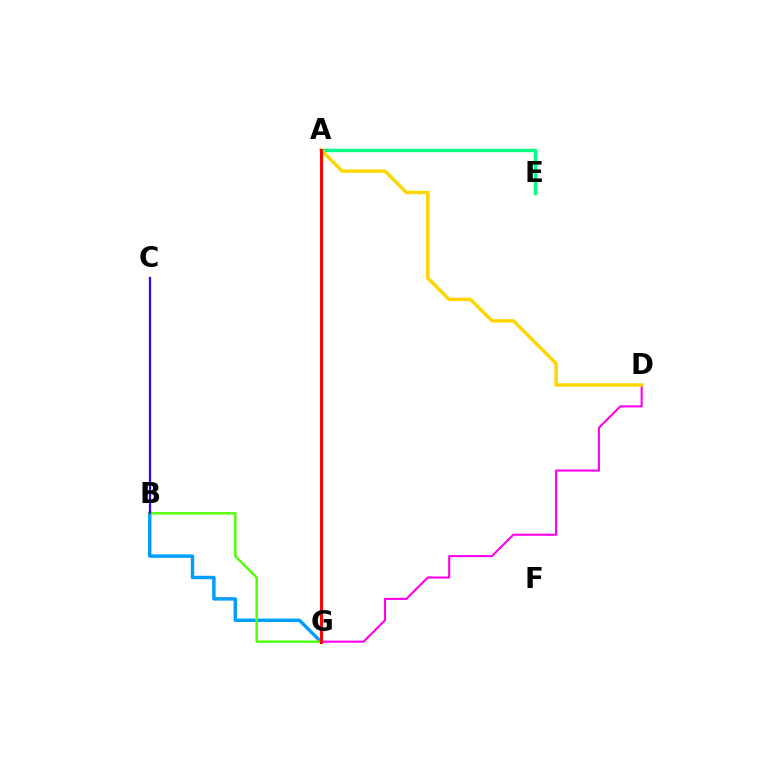{('B', 'G'): [{'color': '#009eff', 'line_style': 'solid', 'thickness': 2.47}, {'color': '#4fff00', 'line_style': 'solid', 'thickness': 1.75}], ('A', 'E'): [{'color': '#00ff86', 'line_style': 'solid', 'thickness': 2.46}], ('D', 'G'): [{'color': '#ff00ed', 'line_style': 'solid', 'thickness': 1.51}], ('B', 'C'): [{'color': '#3700ff', 'line_style': 'solid', 'thickness': 1.61}], ('A', 'D'): [{'color': '#ffd500', 'line_style': 'solid', 'thickness': 2.46}], ('A', 'G'): [{'color': '#ff0000', 'line_style': 'solid', 'thickness': 2.21}]}